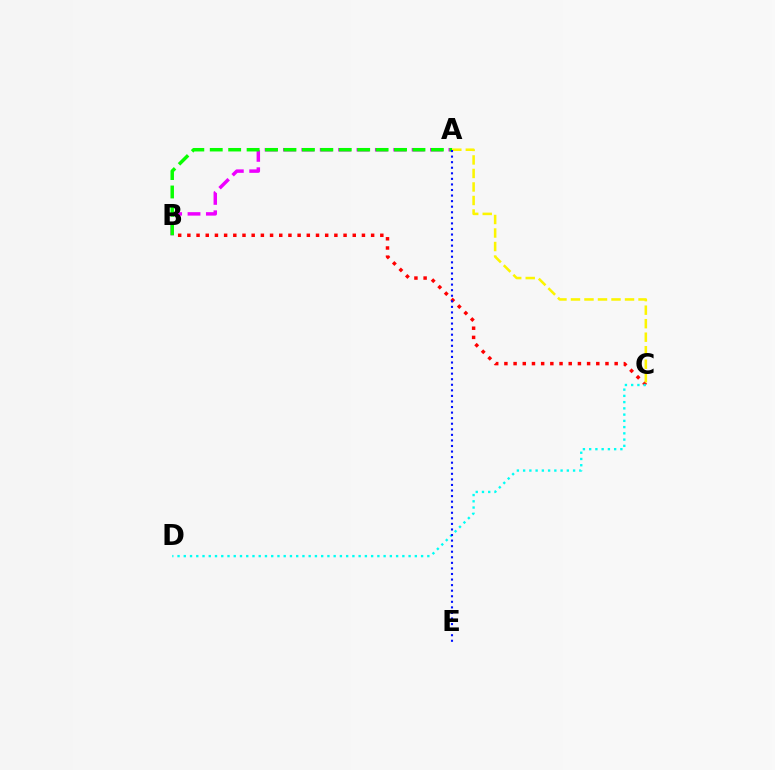{('A', 'B'): [{'color': '#ee00ff', 'line_style': 'dashed', 'thickness': 2.5}, {'color': '#08ff00', 'line_style': 'dashed', 'thickness': 2.5}], ('B', 'C'): [{'color': '#ff0000', 'line_style': 'dotted', 'thickness': 2.5}], ('C', 'D'): [{'color': '#00fff6', 'line_style': 'dotted', 'thickness': 1.7}], ('A', 'C'): [{'color': '#fcf500', 'line_style': 'dashed', 'thickness': 1.84}], ('A', 'E'): [{'color': '#0010ff', 'line_style': 'dotted', 'thickness': 1.51}]}